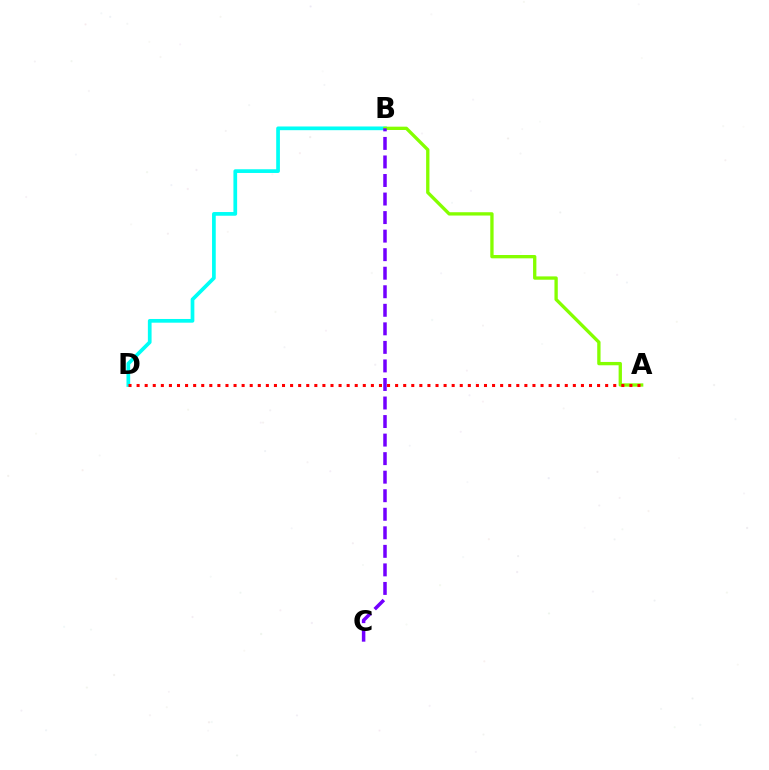{('B', 'D'): [{'color': '#00fff6', 'line_style': 'solid', 'thickness': 2.67}], ('A', 'B'): [{'color': '#84ff00', 'line_style': 'solid', 'thickness': 2.39}], ('A', 'D'): [{'color': '#ff0000', 'line_style': 'dotted', 'thickness': 2.19}], ('B', 'C'): [{'color': '#7200ff', 'line_style': 'dashed', 'thickness': 2.52}]}